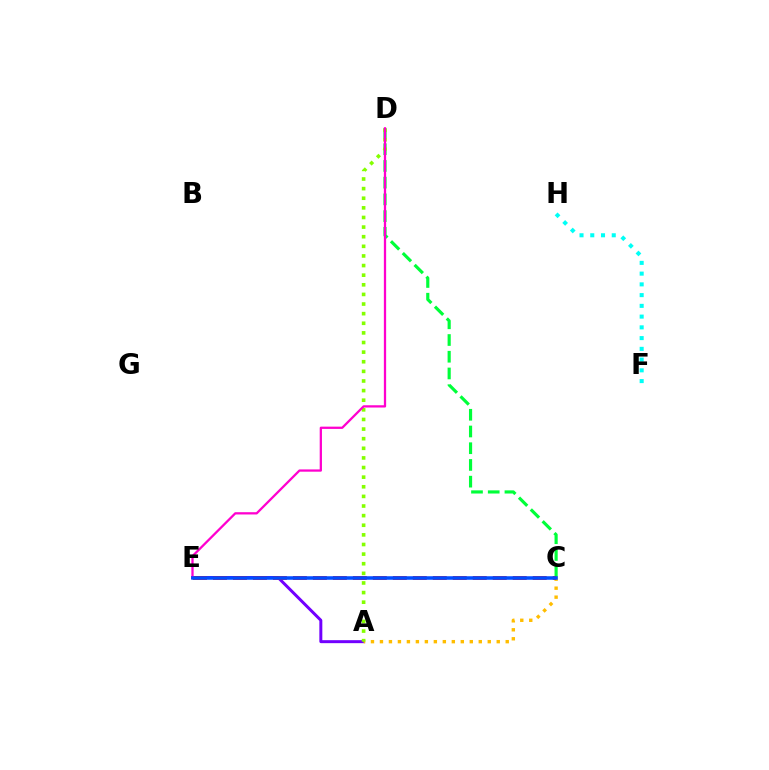{('A', 'E'): [{'color': '#7200ff', 'line_style': 'solid', 'thickness': 2.15}], ('C', 'D'): [{'color': '#00ff39', 'line_style': 'dashed', 'thickness': 2.27}], ('A', 'C'): [{'color': '#ffbd00', 'line_style': 'dotted', 'thickness': 2.44}], ('C', 'E'): [{'color': '#ff0000', 'line_style': 'dashed', 'thickness': 2.71}, {'color': '#004bff', 'line_style': 'solid', 'thickness': 2.53}], ('A', 'D'): [{'color': '#84ff00', 'line_style': 'dotted', 'thickness': 2.61}], ('D', 'E'): [{'color': '#ff00cf', 'line_style': 'solid', 'thickness': 1.64}], ('F', 'H'): [{'color': '#00fff6', 'line_style': 'dotted', 'thickness': 2.92}]}